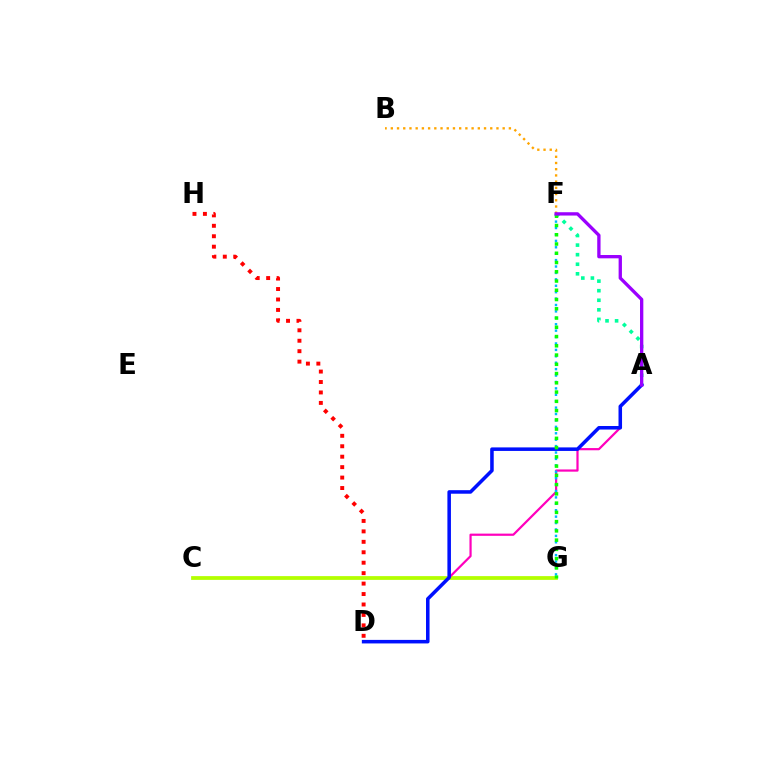{('B', 'F'): [{'color': '#ffa500', 'line_style': 'dotted', 'thickness': 1.69}], ('A', 'F'): [{'color': '#00ff9d', 'line_style': 'dotted', 'thickness': 2.6}, {'color': '#9b00ff', 'line_style': 'solid', 'thickness': 2.39}], ('C', 'G'): [{'color': '#b3ff00', 'line_style': 'solid', 'thickness': 2.71}], ('A', 'D'): [{'color': '#ff00bd', 'line_style': 'solid', 'thickness': 1.59}, {'color': '#0010ff', 'line_style': 'solid', 'thickness': 2.55}], ('F', 'G'): [{'color': '#00b5ff', 'line_style': 'dotted', 'thickness': 1.74}, {'color': '#08ff00', 'line_style': 'dotted', 'thickness': 2.51}], ('D', 'H'): [{'color': '#ff0000', 'line_style': 'dotted', 'thickness': 2.84}]}